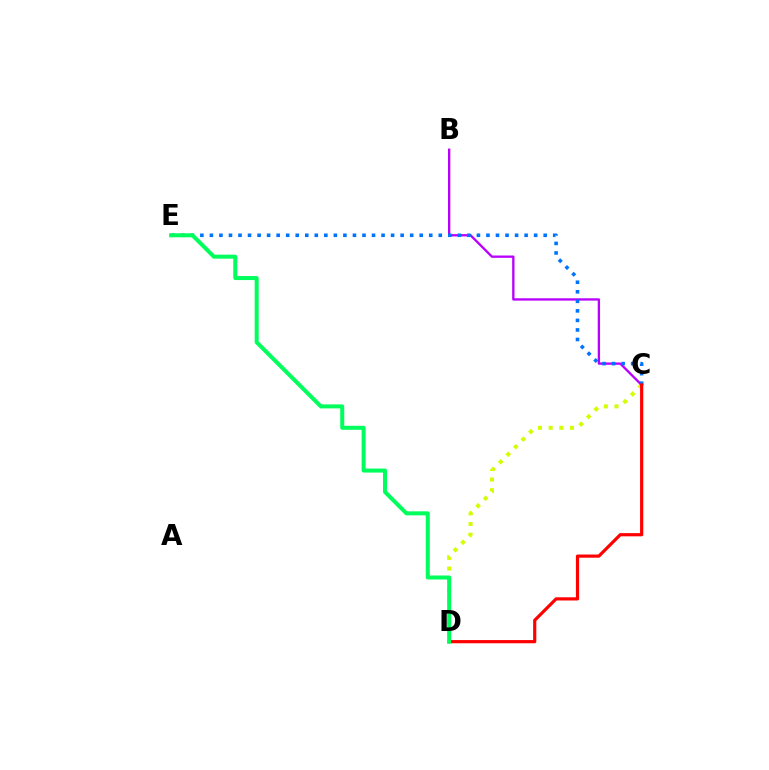{('C', 'D'): [{'color': '#d1ff00', 'line_style': 'dotted', 'thickness': 2.9}, {'color': '#ff0000', 'line_style': 'solid', 'thickness': 2.3}], ('B', 'C'): [{'color': '#b900ff', 'line_style': 'solid', 'thickness': 1.68}], ('C', 'E'): [{'color': '#0074ff', 'line_style': 'dotted', 'thickness': 2.59}], ('D', 'E'): [{'color': '#00ff5c', 'line_style': 'solid', 'thickness': 2.89}]}